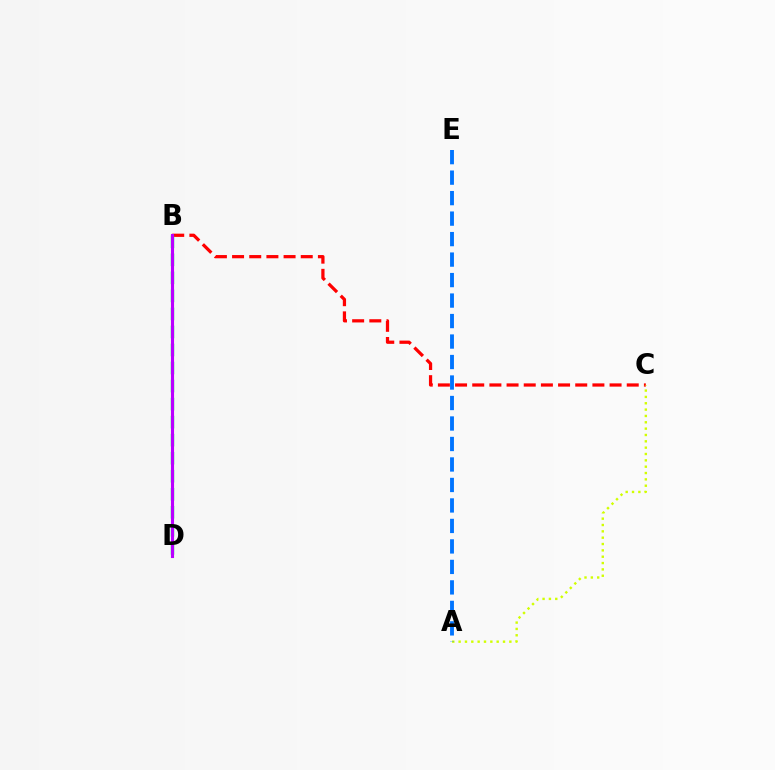{('B', 'C'): [{'color': '#ff0000', 'line_style': 'dashed', 'thickness': 2.33}], ('B', 'D'): [{'color': '#00ff5c', 'line_style': 'dashed', 'thickness': 2.45}, {'color': '#b900ff', 'line_style': 'solid', 'thickness': 2.23}], ('A', 'C'): [{'color': '#d1ff00', 'line_style': 'dotted', 'thickness': 1.72}], ('A', 'E'): [{'color': '#0074ff', 'line_style': 'dashed', 'thickness': 2.78}]}